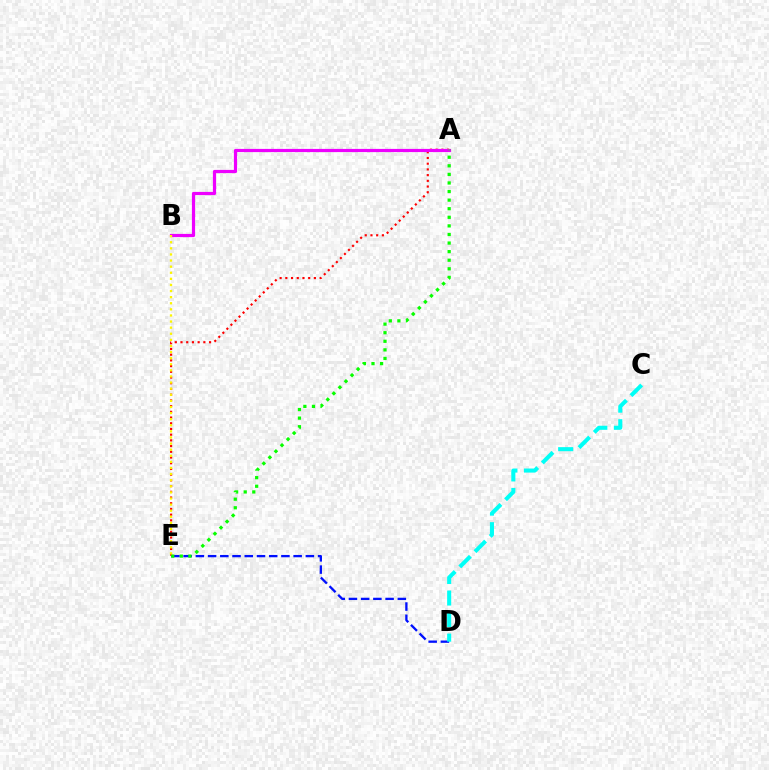{('A', 'E'): [{'color': '#ff0000', 'line_style': 'dotted', 'thickness': 1.55}, {'color': '#08ff00', 'line_style': 'dotted', 'thickness': 2.33}], ('A', 'B'): [{'color': '#ee00ff', 'line_style': 'solid', 'thickness': 2.3}], ('D', 'E'): [{'color': '#0010ff', 'line_style': 'dashed', 'thickness': 1.66}], ('C', 'D'): [{'color': '#00fff6', 'line_style': 'dashed', 'thickness': 2.92}], ('B', 'E'): [{'color': '#fcf500', 'line_style': 'dotted', 'thickness': 1.66}]}